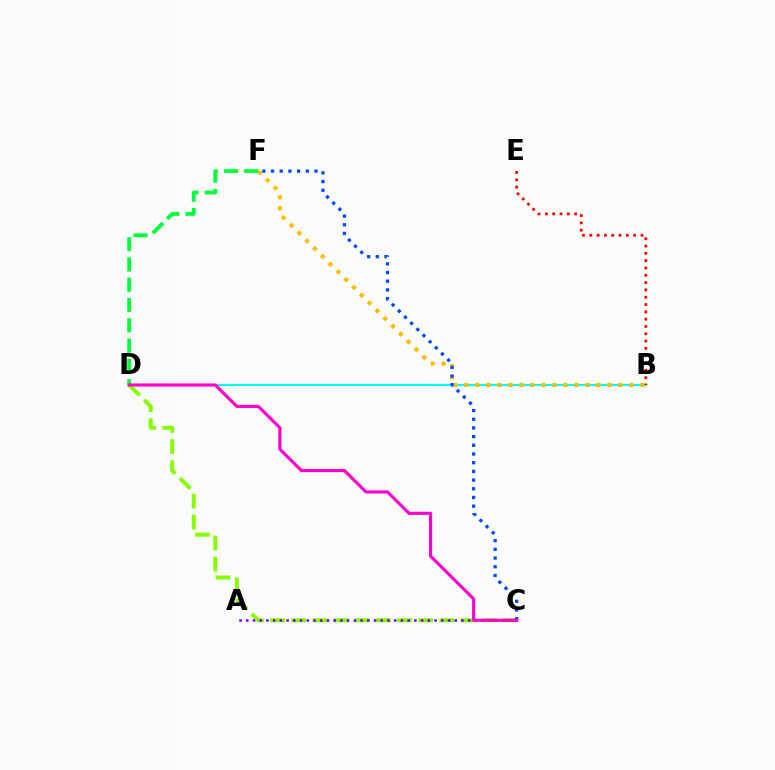{('B', 'D'): [{'color': '#00fff6', 'line_style': 'solid', 'thickness': 1.54}], ('B', 'F'): [{'color': '#ffbd00', 'line_style': 'dotted', 'thickness': 2.99}], ('D', 'F'): [{'color': '#00ff39', 'line_style': 'dashed', 'thickness': 2.76}], ('C', 'D'): [{'color': '#84ff00', 'line_style': 'dashed', 'thickness': 2.87}, {'color': '#ff00cf', 'line_style': 'solid', 'thickness': 2.25}], ('C', 'F'): [{'color': '#004bff', 'line_style': 'dotted', 'thickness': 2.36}], ('A', 'C'): [{'color': '#7200ff', 'line_style': 'dotted', 'thickness': 1.83}], ('B', 'E'): [{'color': '#ff0000', 'line_style': 'dotted', 'thickness': 1.99}]}